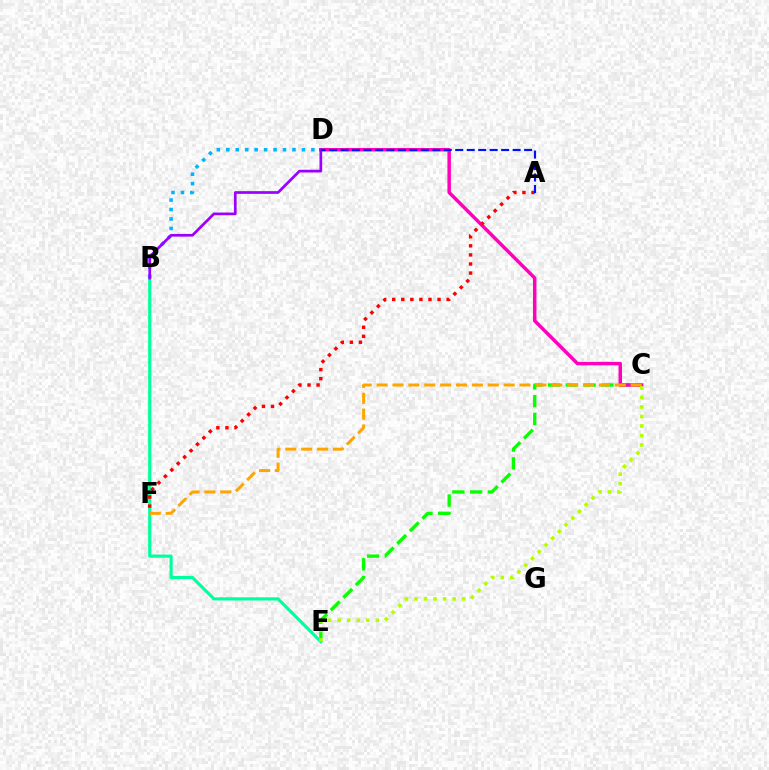{('B', 'E'): [{'color': '#00ff9d', 'line_style': 'solid', 'thickness': 2.27}], ('C', 'E'): [{'color': '#08ff00', 'line_style': 'dashed', 'thickness': 2.41}, {'color': '#b3ff00', 'line_style': 'dotted', 'thickness': 2.58}], ('C', 'D'): [{'color': '#ff00bd', 'line_style': 'solid', 'thickness': 2.49}], ('C', 'F'): [{'color': '#ffa500', 'line_style': 'dashed', 'thickness': 2.16}], ('A', 'F'): [{'color': '#ff0000', 'line_style': 'dotted', 'thickness': 2.47}], ('B', 'D'): [{'color': '#00b5ff', 'line_style': 'dotted', 'thickness': 2.57}, {'color': '#9b00ff', 'line_style': 'solid', 'thickness': 1.95}], ('A', 'D'): [{'color': '#0010ff', 'line_style': 'dashed', 'thickness': 1.56}]}